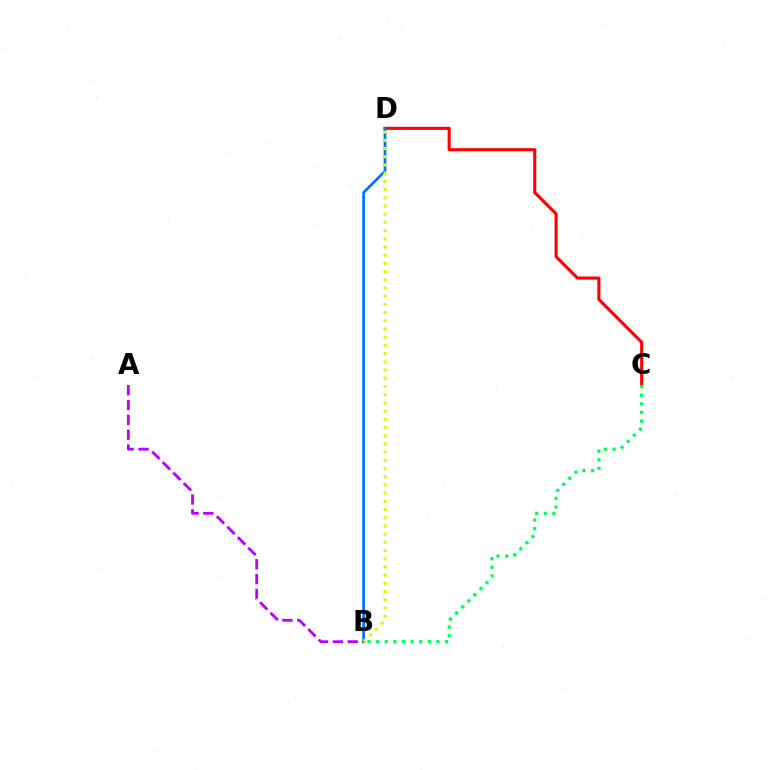{('A', 'B'): [{'color': '#b900ff', 'line_style': 'dashed', 'thickness': 2.02}], ('C', 'D'): [{'color': '#ff0000', 'line_style': 'solid', 'thickness': 2.22}], ('B', 'D'): [{'color': '#0074ff', 'line_style': 'solid', 'thickness': 1.97}, {'color': '#d1ff00', 'line_style': 'dotted', 'thickness': 2.23}], ('B', 'C'): [{'color': '#00ff5c', 'line_style': 'dotted', 'thickness': 2.34}]}